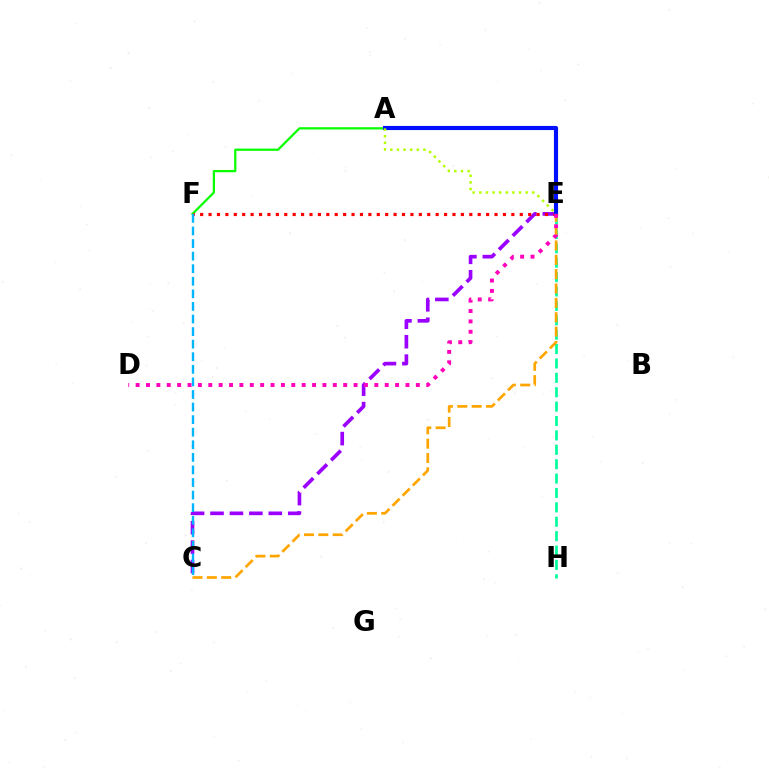{('A', 'F'): [{'color': '#08ff00', 'line_style': 'solid', 'thickness': 1.62}], ('C', 'E'): [{'color': '#9b00ff', 'line_style': 'dashed', 'thickness': 2.64}, {'color': '#ffa500', 'line_style': 'dashed', 'thickness': 1.95}], ('E', 'F'): [{'color': '#ff0000', 'line_style': 'dotted', 'thickness': 2.29}], ('A', 'E'): [{'color': '#0010ff', 'line_style': 'solid', 'thickness': 2.98}, {'color': '#b3ff00', 'line_style': 'dotted', 'thickness': 1.8}], ('C', 'F'): [{'color': '#00b5ff', 'line_style': 'dashed', 'thickness': 1.71}], ('E', 'H'): [{'color': '#00ff9d', 'line_style': 'dashed', 'thickness': 1.96}], ('D', 'E'): [{'color': '#ff00bd', 'line_style': 'dotted', 'thickness': 2.82}]}